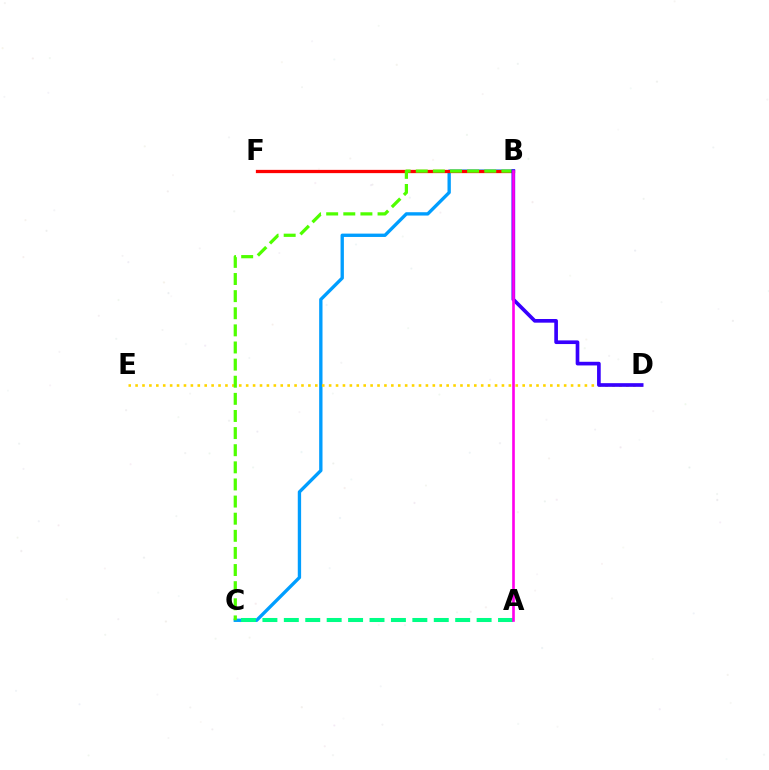{('B', 'C'): [{'color': '#009eff', 'line_style': 'solid', 'thickness': 2.4}, {'color': '#4fff00', 'line_style': 'dashed', 'thickness': 2.33}], ('A', 'C'): [{'color': '#00ff86', 'line_style': 'dashed', 'thickness': 2.91}], ('B', 'F'): [{'color': '#ff0000', 'line_style': 'solid', 'thickness': 2.35}], ('D', 'E'): [{'color': '#ffd500', 'line_style': 'dotted', 'thickness': 1.88}], ('B', 'D'): [{'color': '#3700ff', 'line_style': 'solid', 'thickness': 2.64}], ('A', 'B'): [{'color': '#ff00ed', 'line_style': 'solid', 'thickness': 1.9}]}